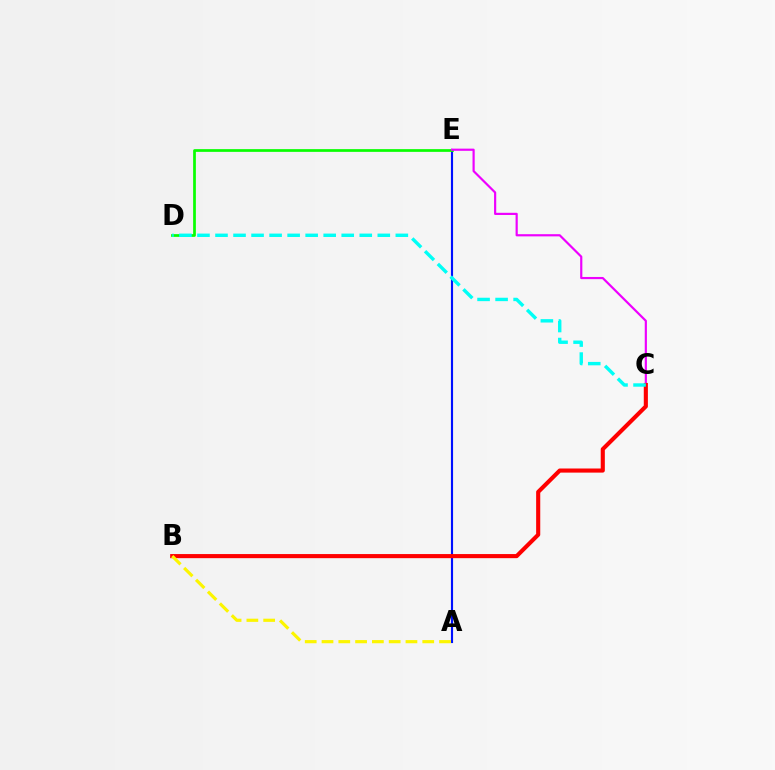{('A', 'E'): [{'color': '#0010ff', 'line_style': 'solid', 'thickness': 1.54}], ('D', 'E'): [{'color': '#08ff00', 'line_style': 'solid', 'thickness': 1.96}], ('C', 'E'): [{'color': '#ee00ff', 'line_style': 'solid', 'thickness': 1.57}], ('B', 'C'): [{'color': '#ff0000', 'line_style': 'solid', 'thickness': 2.96}], ('C', 'D'): [{'color': '#00fff6', 'line_style': 'dashed', 'thickness': 2.45}], ('A', 'B'): [{'color': '#fcf500', 'line_style': 'dashed', 'thickness': 2.28}]}